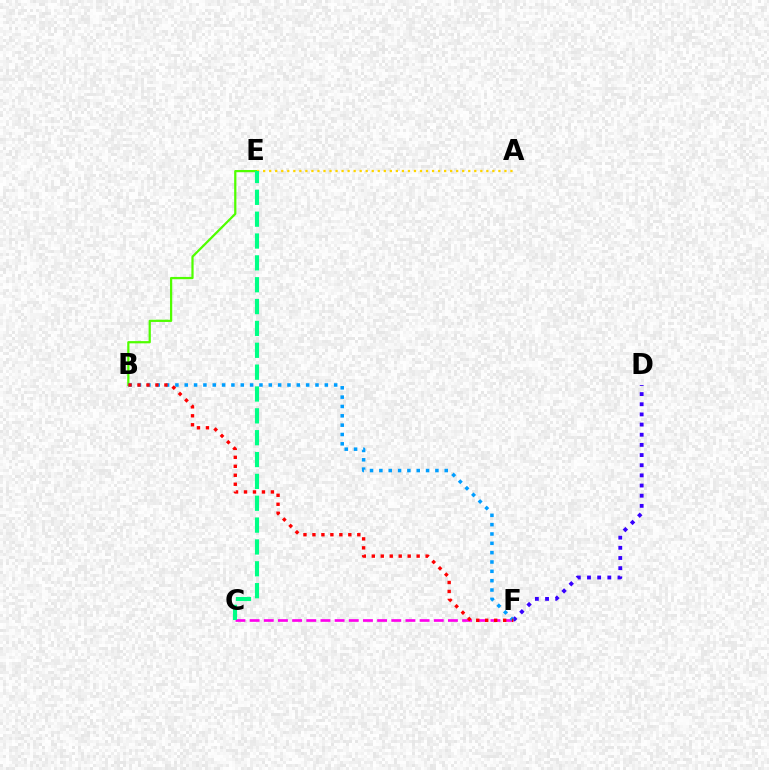{('B', 'E'): [{'color': '#4fff00', 'line_style': 'solid', 'thickness': 1.61}], ('C', 'F'): [{'color': '#ff00ed', 'line_style': 'dashed', 'thickness': 1.92}], ('A', 'E'): [{'color': '#ffd500', 'line_style': 'dotted', 'thickness': 1.64}], ('C', 'E'): [{'color': '#00ff86', 'line_style': 'dashed', 'thickness': 2.97}], ('D', 'F'): [{'color': '#3700ff', 'line_style': 'dotted', 'thickness': 2.76}], ('B', 'F'): [{'color': '#009eff', 'line_style': 'dotted', 'thickness': 2.54}, {'color': '#ff0000', 'line_style': 'dotted', 'thickness': 2.44}]}